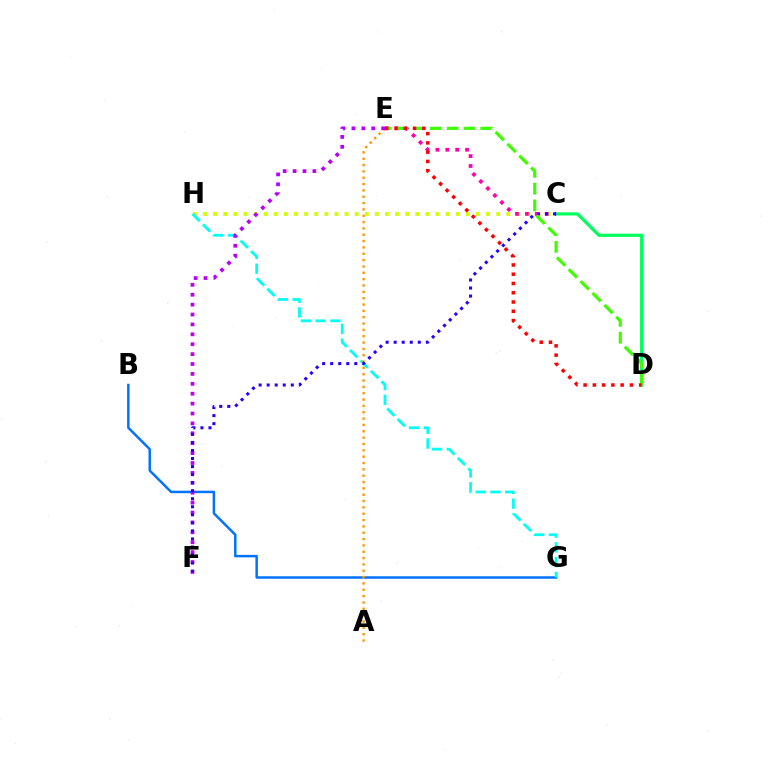{('B', 'G'): [{'color': '#0074ff', 'line_style': 'solid', 'thickness': 1.79}], ('C', 'H'): [{'color': '#d1ff00', 'line_style': 'dotted', 'thickness': 2.75}], ('G', 'H'): [{'color': '#00fff6', 'line_style': 'dashed', 'thickness': 2.01}], ('A', 'E'): [{'color': '#ff9400', 'line_style': 'dotted', 'thickness': 1.72}], ('C', 'D'): [{'color': '#00ff5c', 'line_style': 'solid', 'thickness': 2.31}], ('C', 'E'): [{'color': '#ff00ac', 'line_style': 'dotted', 'thickness': 2.69}], ('E', 'F'): [{'color': '#b900ff', 'line_style': 'dotted', 'thickness': 2.69}], ('C', 'F'): [{'color': '#2500ff', 'line_style': 'dotted', 'thickness': 2.18}], ('D', 'E'): [{'color': '#3dff00', 'line_style': 'dashed', 'thickness': 2.28}, {'color': '#ff0000', 'line_style': 'dotted', 'thickness': 2.52}]}